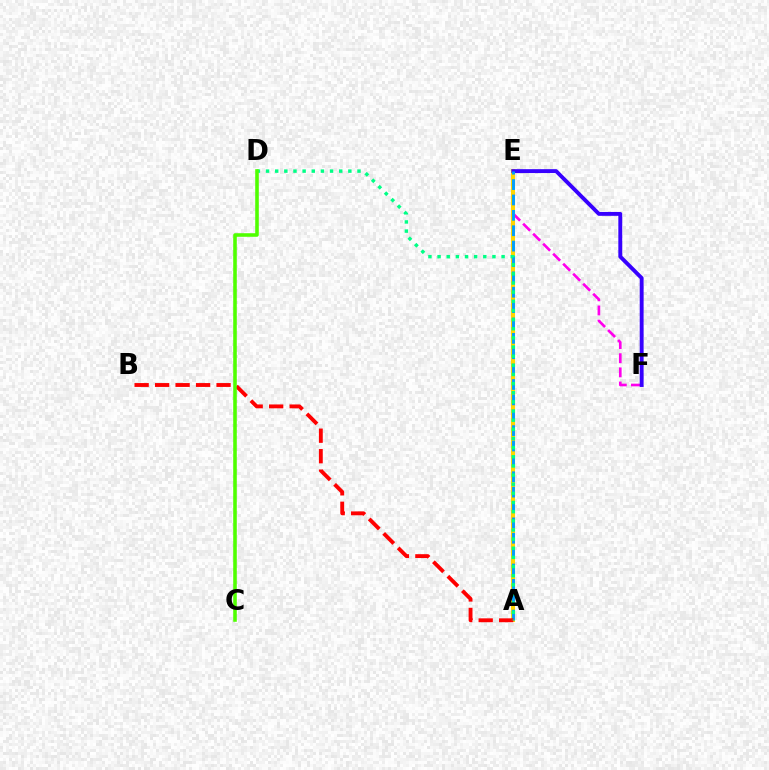{('E', 'F'): [{'color': '#ff00ed', 'line_style': 'dashed', 'thickness': 1.92}, {'color': '#3700ff', 'line_style': 'solid', 'thickness': 2.8}], ('A', 'E'): [{'color': '#ffd500', 'line_style': 'solid', 'thickness': 2.93}, {'color': '#009eff', 'line_style': 'dashed', 'thickness': 2.09}], ('A', 'B'): [{'color': '#ff0000', 'line_style': 'dashed', 'thickness': 2.78}], ('A', 'D'): [{'color': '#00ff86', 'line_style': 'dotted', 'thickness': 2.48}], ('C', 'D'): [{'color': '#4fff00', 'line_style': 'solid', 'thickness': 2.57}]}